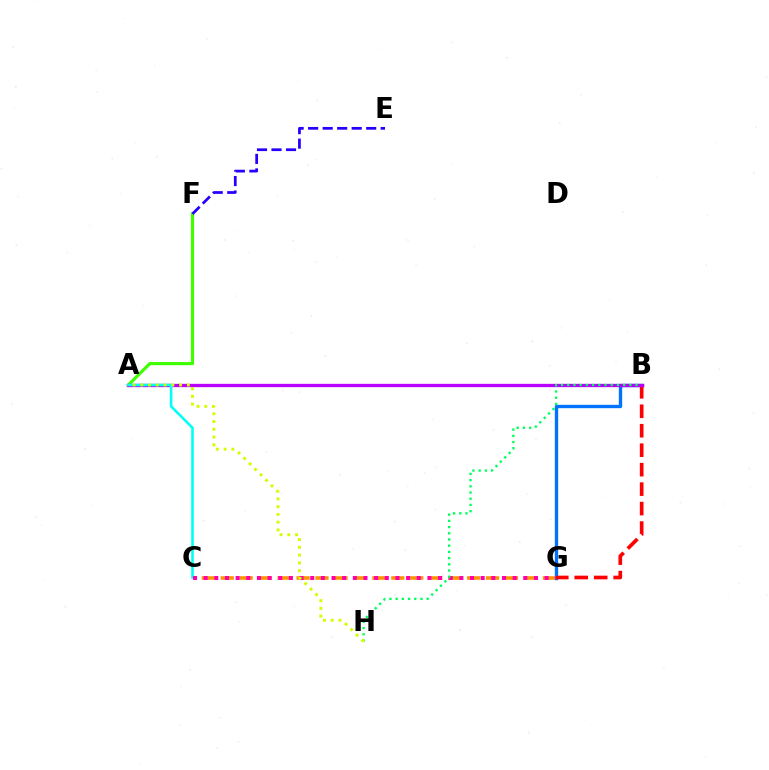{('C', 'G'): [{'color': '#ff9400', 'line_style': 'dashed', 'thickness': 2.57}, {'color': '#ff00ac', 'line_style': 'dotted', 'thickness': 2.89}], ('B', 'G'): [{'color': '#0074ff', 'line_style': 'solid', 'thickness': 2.41}, {'color': '#ff0000', 'line_style': 'dashed', 'thickness': 2.64}], ('A', 'F'): [{'color': '#3dff00', 'line_style': 'solid', 'thickness': 2.27}], ('A', 'B'): [{'color': '#b900ff', 'line_style': 'solid', 'thickness': 2.39}], ('E', 'F'): [{'color': '#2500ff', 'line_style': 'dashed', 'thickness': 1.97}], ('A', 'C'): [{'color': '#00fff6', 'line_style': 'solid', 'thickness': 1.86}], ('B', 'H'): [{'color': '#00ff5c', 'line_style': 'dotted', 'thickness': 1.69}], ('A', 'H'): [{'color': '#d1ff00', 'line_style': 'dotted', 'thickness': 2.11}]}